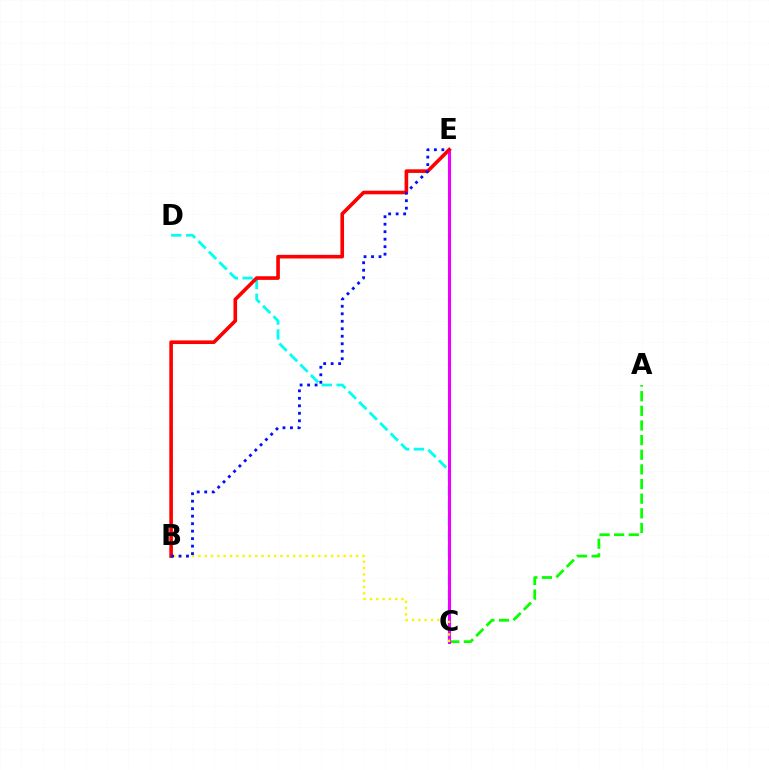{('A', 'C'): [{'color': '#08ff00', 'line_style': 'dashed', 'thickness': 1.99}], ('C', 'D'): [{'color': '#00fff6', 'line_style': 'dashed', 'thickness': 2.02}], ('C', 'E'): [{'color': '#ee00ff', 'line_style': 'solid', 'thickness': 2.22}], ('B', 'E'): [{'color': '#ff0000', 'line_style': 'solid', 'thickness': 2.61}, {'color': '#0010ff', 'line_style': 'dotted', 'thickness': 2.03}], ('B', 'C'): [{'color': '#fcf500', 'line_style': 'dotted', 'thickness': 1.71}]}